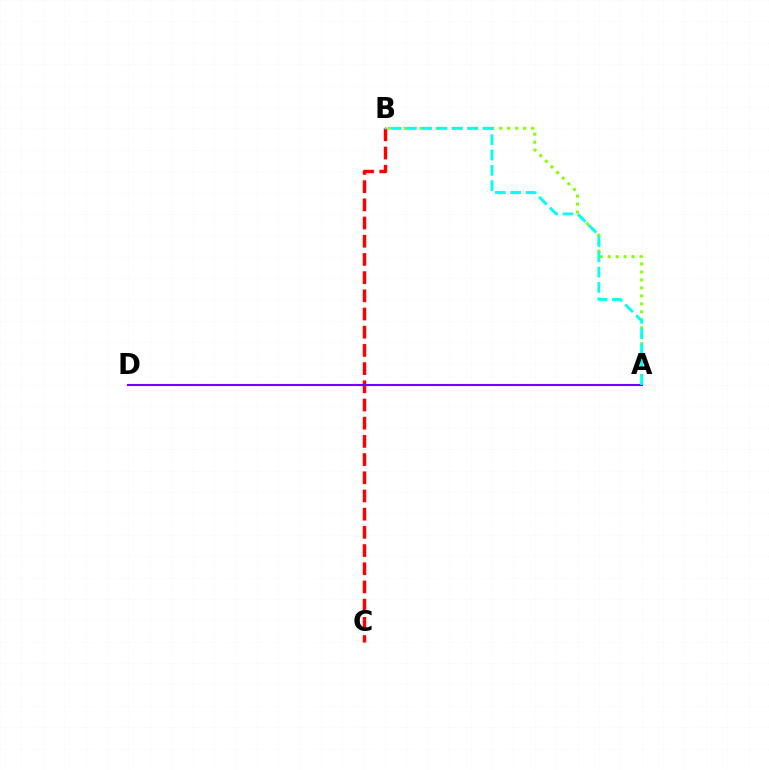{('A', 'B'): [{'color': '#84ff00', 'line_style': 'dotted', 'thickness': 2.16}, {'color': '#00fff6', 'line_style': 'dashed', 'thickness': 2.08}], ('B', 'C'): [{'color': '#ff0000', 'line_style': 'dashed', 'thickness': 2.47}], ('A', 'D'): [{'color': '#7200ff', 'line_style': 'solid', 'thickness': 1.51}]}